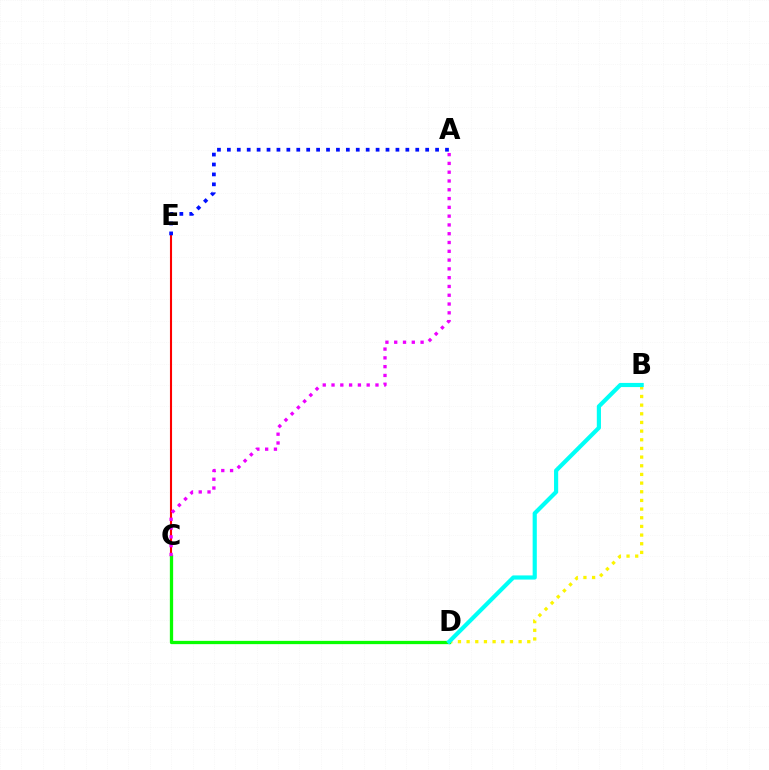{('C', 'E'): [{'color': '#ff0000', 'line_style': 'solid', 'thickness': 1.51}], ('B', 'D'): [{'color': '#fcf500', 'line_style': 'dotted', 'thickness': 2.35}, {'color': '#00fff6', 'line_style': 'solid', 'thickness': 2.99}], ('C', 'D'): [{'color': '#08ff00', 'line_style': 'solid', 'thickness': 2.36}], ('A', 'E'): [{'color': '#0010ff', 'line_style': 'dotted', 'thickness': 2.69}], ('A', 'C'): [{'color': '#ee00ff', 'line_style': 'dotted', 'thickness': 2.39}]}